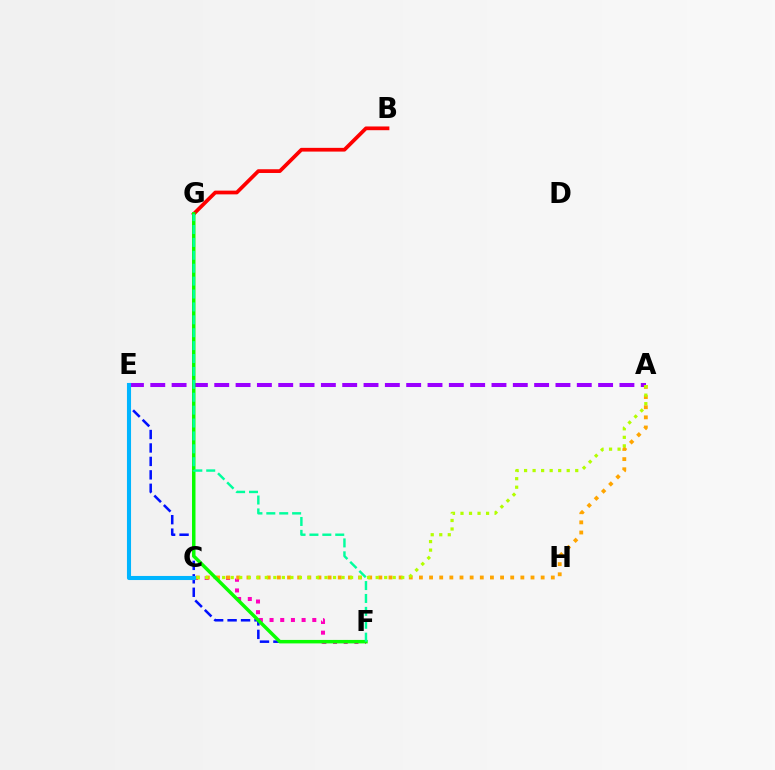{('E', 'F'): [{'color': '#0010ff', 'line_style': 'dashed', 'thickness': 1.83}], ('B', 'G'): [{'color': '#ff0000', 'line_style': 'solid', 'thickness': 2.69}], ('A', 'E'): [{'color': '#9b00ff', 'line_style': 'dashed', 'thickness': 2.9}], ('C', 'F'): [{'color': '#ff00bd', 'line_style': 'dotted', 'thickness': 2.9}], ('A', 'C'): [{'color': '#ffa500', 'line_style': 'dotted', 'thickness': 2.76}, {'color': '#b3ff00', 'line_style': 'dotted', 'thickness': 2.32}], ('C', 'E'): [{'color': '#00b5ff', 'line_style': 'solid', 'thickness': 2.94}], ('F', 'G'): [{'color': '#08ff00', 'line_style': 'solid', 'thickness': 2.5}, {'color': '#00ff9d', 'line_style': 'dashed', 'thickness': 1.75}]}